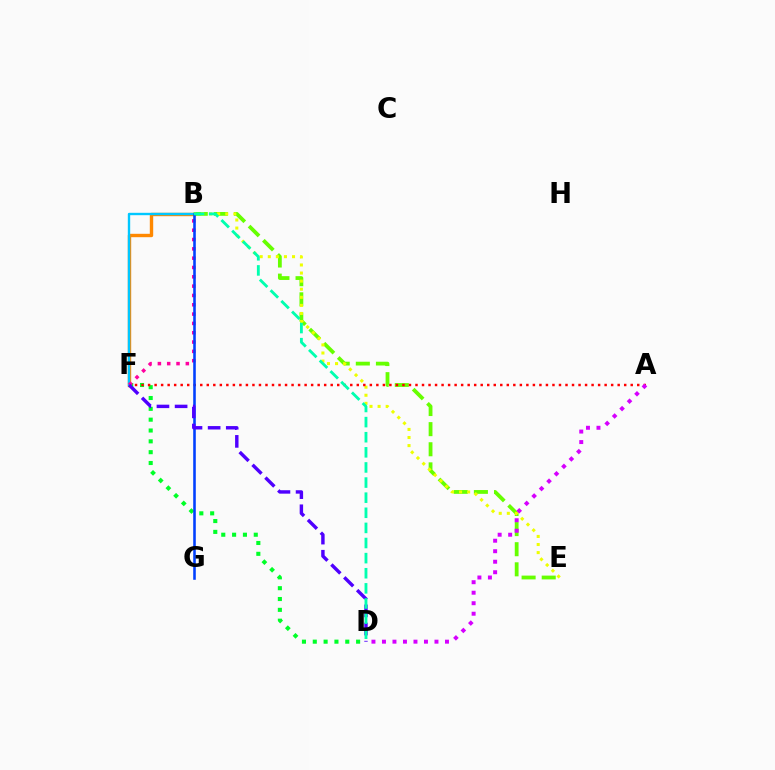{('B', 'E'): [{'color': '#66ff00', 'line_style': 'dashed', 'thickness': 2.73}, {'color': '#eeff00', 'line_style': 'dotted', 'thickness': 2.2}], ('D', 'F'): [{'color': '#00ff27', 'line_style': 'dotted', 'thickness': 2.94}, {'color': '#4f00ff', 'line_style': 'dashed', 'thickness': 2.46}], ('A', 'F'): [{'color': '#ff0000', 'line_style': 'dotted', 'thickness': 1.77}], ('B', 'F'): [{'color': '#ff8800', 'line_style': 'solid', 'thickness': 2.44}, {'color': '#00c7ff', 'line_style': 'solid', 'thickness': 1.71}, {'color': '#ff00a0', 'line_style': 'dotted', 'thickness': 2.53}], ('B', 'G'): [{'color': '#003fff', 'line_style': 'solid', 'thickness': 1.86}], ('B', 'D'): [{'color': '#00ffaf', 'line_style': 'dashed', 'thickness': 2.05}], ('A', 'D'): [{'color': '#d600ff', 'line_style': 'dotted', 'thickness': 2.85}]}